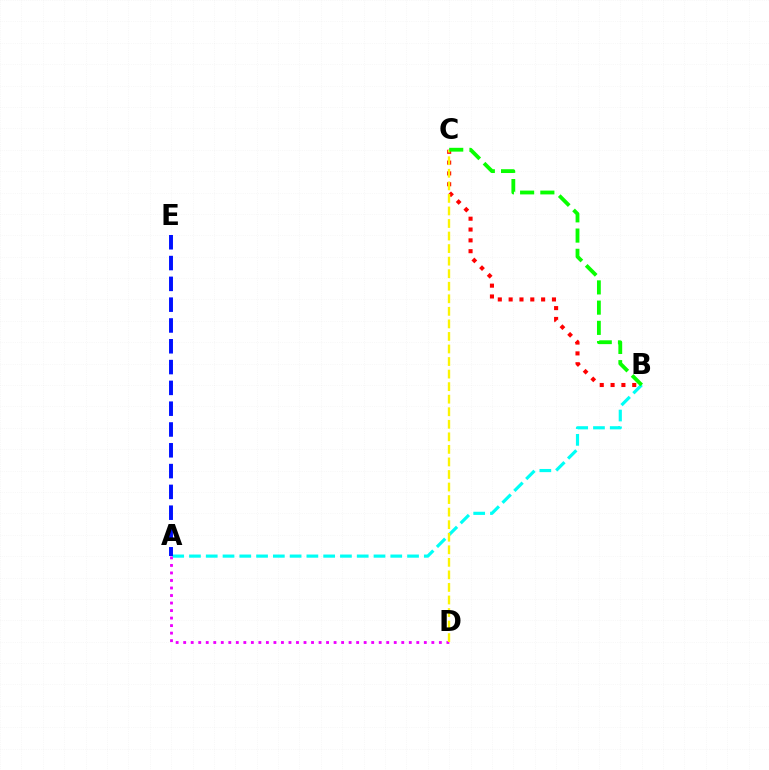{('A', 'B'): [{'color': '#00fff6', 'line_style': 'dashed', 'thickness': 2.28}], ('A', 'D'): [{'color': '#ee00ff', 'line_style': 'dotted', 'thickness': 2.04}], ('B', 'C'): [{'color': '#ff0000', 'line_style': 'dotted', 'thickness': 2.94}, {'color': '#08ff00', 'line_style': 'dashed', 'thickness': 2.75}], ('C', 'D'): [{'color': '#fcf500', 'line_style': 'dashed', 'thickness': 1.7}], ('A', 'E'): [{'color': '#0010ff', 'line_style': 'dashed', 'thickness': 2.83}]}